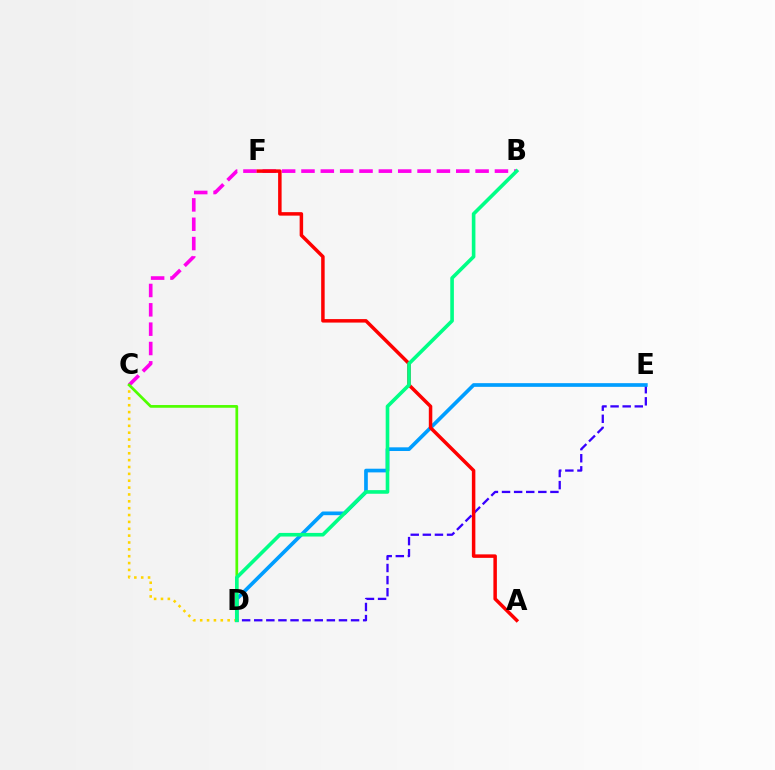{('B', 'C'): [{'color': '#ff00ed', 'line_style': 'dashed', 'thickness': 2.63}], ('D', 'E'): [{'color': '#3700ff', 'line_style': 'dashed', 'thickness': 1.64}, {'color': '#009eff', 'line_style': 'solid', 'thickness': 2.65}], ('C', 'D'): [{'color': '#ffd500', 'line_style': 'dotted', 'thickness': 1.86}, {'color': '#4fff00', 'line_style': 'solid', 'thickness': 1.96}], ('A', 'F'): [{'color': '#ff0000', 'line_style': 'solid', 'thickness': 2.51}], ('B', 'D'): [{'color': '#00ff86', 'line_style': 'solid', 'thickness': 2.6}]}